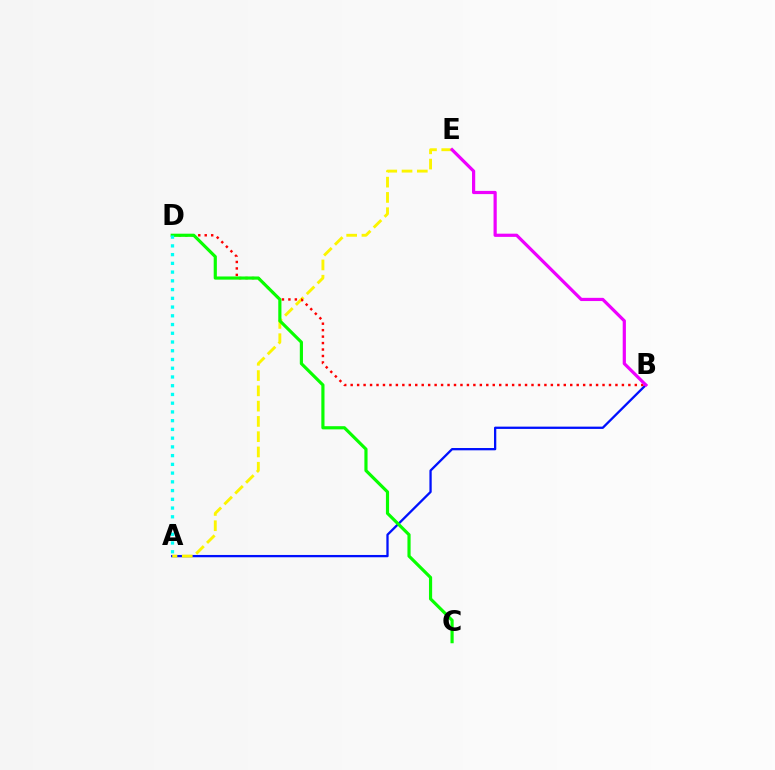{('A', 'B'): [{'color': '#0010ff', 'line_style': 'solid', 'thickness': 1.65}], ('A', 'E'): [{'color': '#fcf500', 'line_style': 'dashed', 'thickness': 2.08}], ('B', 'D'): [{'color': '#ff0000', 'line_style': 'dotted', 'thickness': 1.75}], ('B', 'E'): [{'color': '#ee00ff', 'line_style': 'solid', 'thickness': 2.31}], ('C', 'D'): [{'color': '#08ff00', 'line_style': 'solid', 'thickness': 2.28}], ('A', 'D'): [{'color': '#00fff6', 'line_style': 'dotted', 'thickness': 2.37}]}